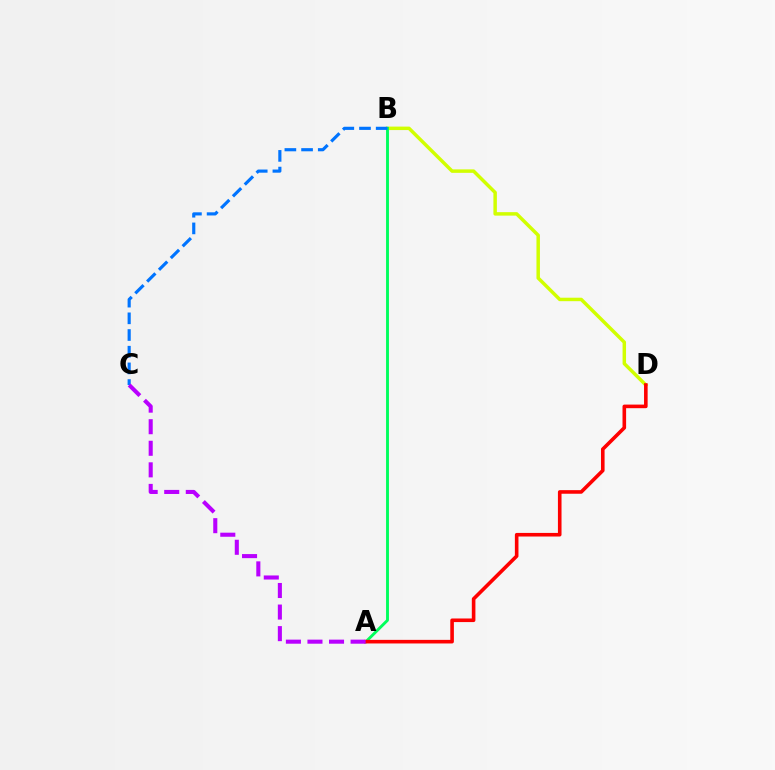{('B', 'D'): [{'color': '#d1ff00', 'line_style': 'solid', 'thickness': 2.5}], ('A', 'B'): [{'color': '#00ff5c', 'line_style': 'solid', 'thickness': 2.08}], ('B', 'C'): [{'color': '#0074ff', 'line_style': 'dashed', 'thickness': 2.27}], ('A', 'D'): [{'color': '#ff0000', 'line_style': 'solid', 'thickness': 2.59}], ('A', 'C'): [{'color': '#b900ff', 'line_style': 'dashed', 'thickness': 2.93}]}